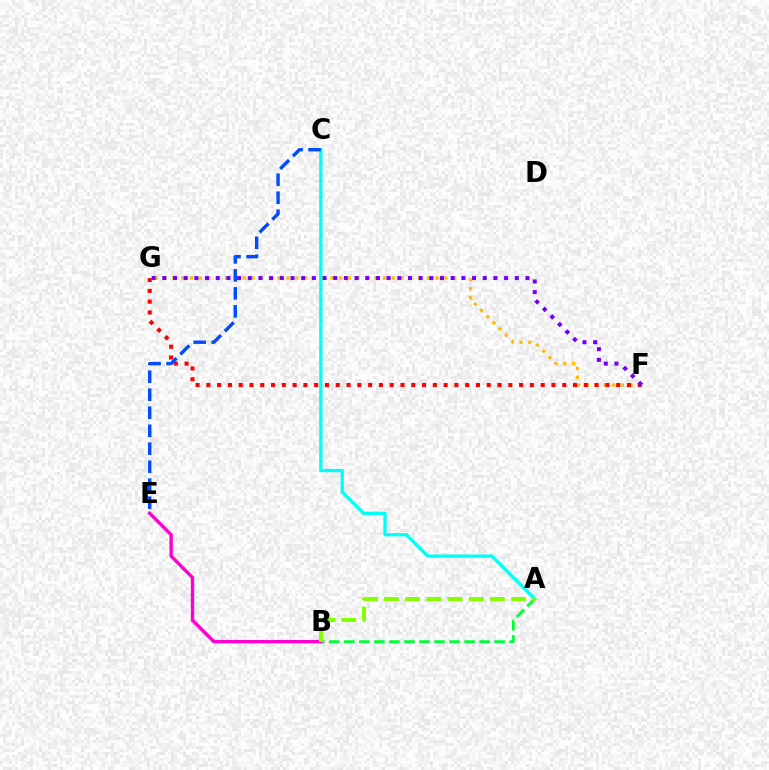{('F', 'G'): [{'color': '#ffbd00', 'line_style': 'dotted', 'thickness': 2.39}, {'color': '#ff0000', 'line_style': 'dotted', 'thickness': 2.93}, {'color': '#7200ff', 'line_style': 'dotted', 'thickness': 2.9}], ('A', 'B'): [{'color': '#00ff39', 'line_style': 'dashed', 'thickness': 2.04}, {'color': '#84ff00', 'line_style': 'dashed', 'thickness': 2.88}], ('B', 'E'): [{'color': '#ff00cf', 'line_style': 'solid', 'thickness': 2.44}], ('A', 'C'): [{'color': '#00fff6', 'line_style': 'solid', 'thickness': 2.36}], ('C', 'E'): [{'color': '#004bff', 'line_style': 'dashed', 'thickness': 2.44}]}